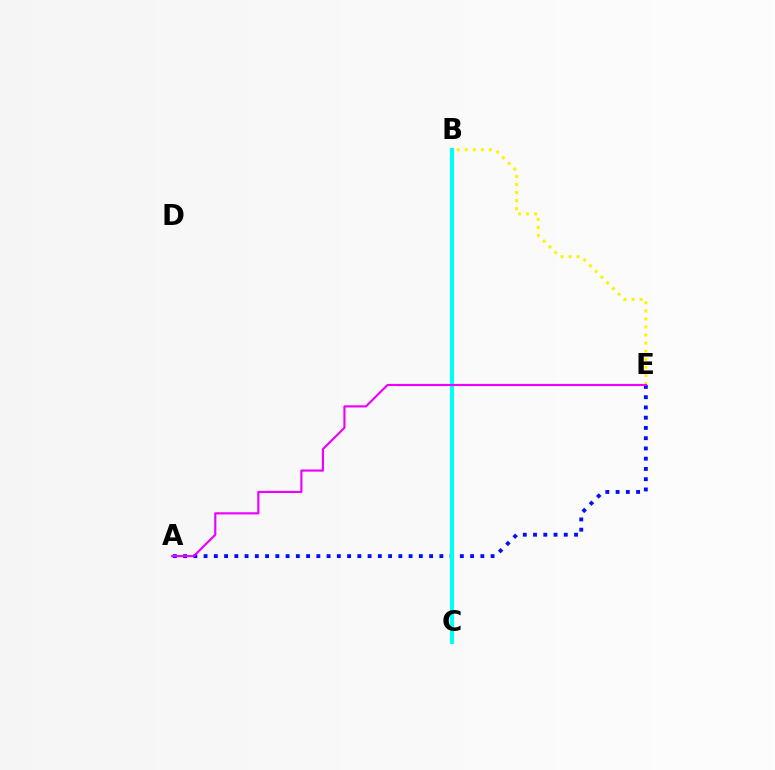{('B', 'C'): [{'color': '#ff0000', 'line_style': 'solid', 'thickness': 2.67}, {'color': '#08ff00', 'line_style': 'dotted', 'thickness': 2.83}, {'color': '#00fff6', 'line_style': 'solid', 'thickness': 2.92}], ('B', 'E'): [{'color': '#fcf500', 'line_style': 'dotted', 'thickness': 2.19}], ('A', 'E'): [{'color': '#0010ff', 'line_style': 'dotted', 'thickness': 2.79}, {'color': '#ee00ff', 'line_style': 'solid', 'thickness': 1.55}]}